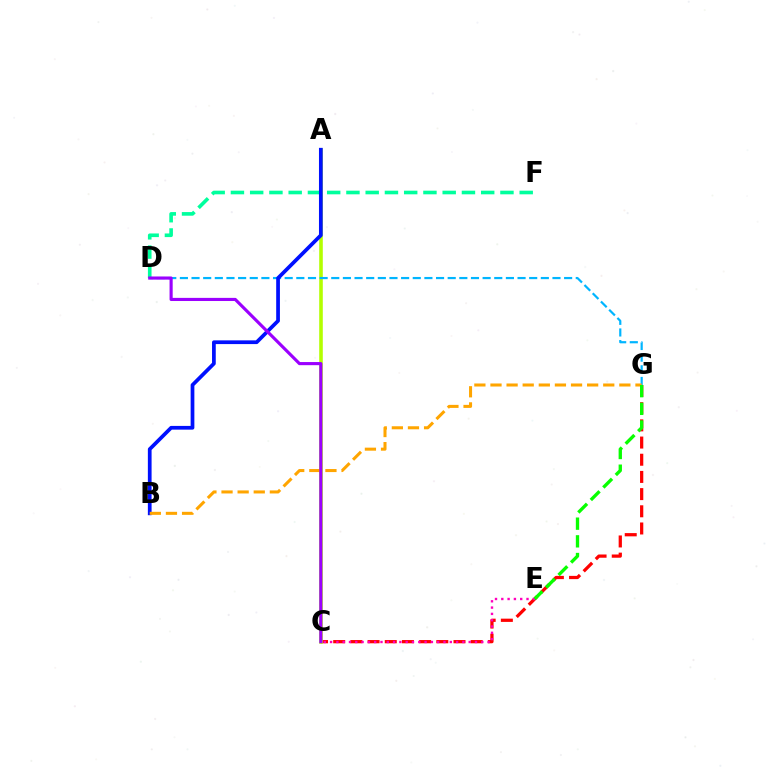{('C', 'G'): [{'color': '#ff0000', 'line_style': 'dashed', 'thickness': 2.33}], ('D', 'F'): [{'color': '#00ff9d', 'line_style': 'dashed', 'thickness': 2.62}], ('A', 'C'): [{'color': '#b3ff00', 'line_style': 'solid', 'thickness': 2.59}], ('D', 'G'): [{'color': '#00b5ff', 'line_style': 'dashed', 'thickness': 1.58}], ('A', 'B'): [{'color': '#0010ff', 'line_style': 'solid', 'thickness': 2.68}], ('B', 'G'): [{'color': '#ffa500', 'line_style': 'dashed', 'thickness': 2.19}], ('C', 'E'): [{'color': '#ff00bd', 'line_style': 'dotted', 'thickness': 1.71}], ('C', 'D'): [{'color': '#9b00ff', 'line_style': 'solid', 'thickness': 2.25}], ('E', 'G'): [{'color': '#08ff00', 'line_style': 'dashed', 'thickness': 2.4}]}